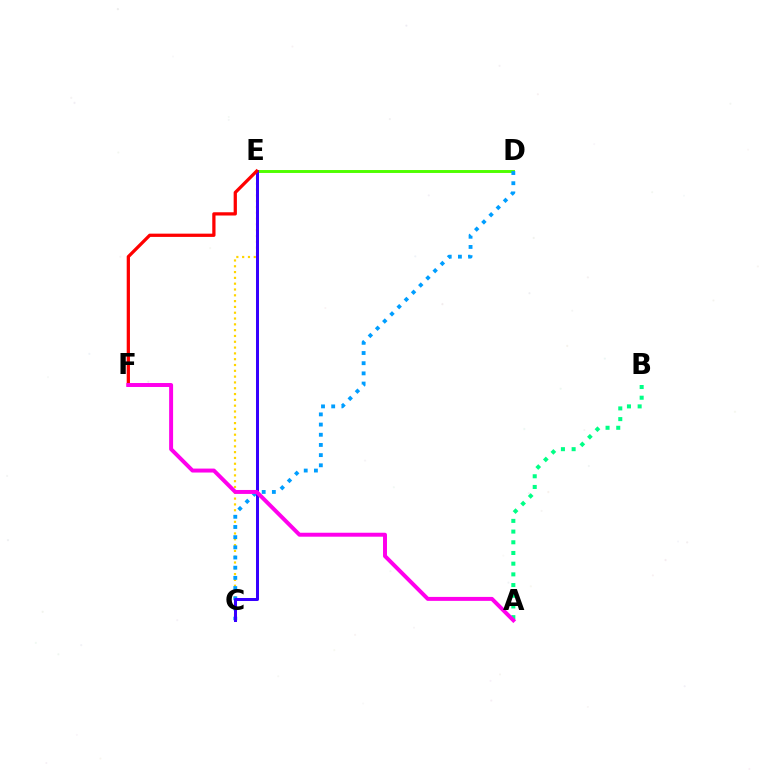{('D', 'E'): [{'color': '#4fff00', 'line_style': 'solid', 'thickness': 2.11}], ('A', 'B'): [{'color': '#00ff86', 'line_style': 'dotted', 'thickness': 2.91}], ('C', 'E'): [{'color': '#ffd500', 'line_style': 'dotted', 'thickness': 1.58}, {'color': '#3700ff', 'line_style': 'solid', 'thickness': 2.17}], ('C', 'D'): [{'color': '#009eff', 'line_style': 'dotted', 'thickness': 2.77}], ('E', 'F'): [{'color': '#ff0000', 'line_style': 'solid', 'thickness': 2.34}], ('A', 'F'): [{'color': '#ff00ed', 'line_style': 'solid', 'thickness': 2.85}]}